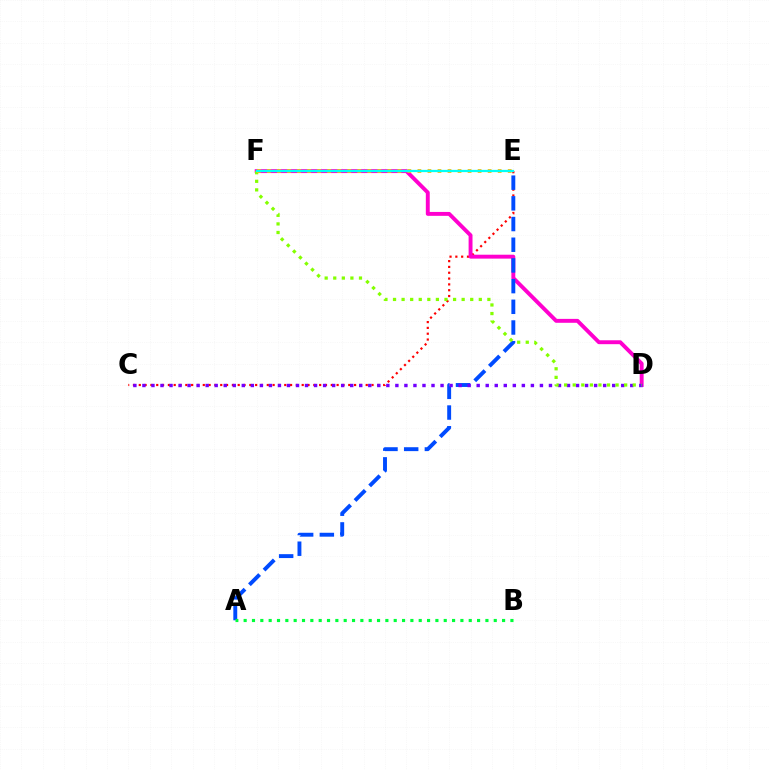{('C', 'E'): [{'color': '#ff0000', 'line_style': 'dotted', 'thickness': 1.58}], ('D', 'F'): [{'color': '#ff00cf', 'line_style': 'solid', 'thickness': 2.81}, {'color': '#84ff00', 'line_style': 'dotted', 'thickness': 2.33}], ('A', 'E'): [{'color': '#004bff', 'line_style': 'dashed', 'thickness': 2.81}], ('C', 'D'): [{'color': '#7200ff', 'line_style': 'dotted', 'thickness': 2.45}], ('A', 'B'): [{'color': '#00ff39', 'line_style': 'dotted', 'thickness': 2.27}], ('E', 'F'): [{'color': '#ffbd00', 'line_style': 'dotted', 'thickness': 2.73}, {'color': '#00fff6', 'line_style': 'solid', 'thickness': 1.62}]}